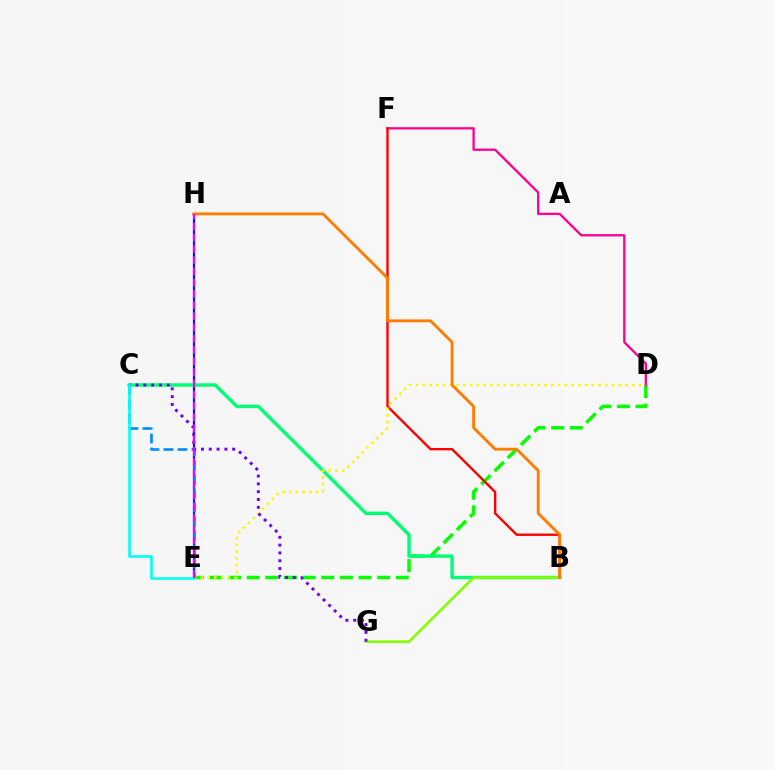{('E', 'H'): [{'color': '#0010ff', 'line_style': 'solid', 'thickness': 1.59}, {'color': '#ee00ff', 'line_style': 'dashed', 'thickness': 1.52}], ('D', 'E'): [{'color': '#08ff00', 'line_style': 'dashed', 'thickness': 2.53}, {'color': '#fcf500', 'line_style': 'dotted', 'thickness': 1.84}], ('D', 'F'): [{'color': '#ff0094', 'line_style': 'solid', 'thickness': 1.67}], ('B', 'C'): [{'color': '#00ff74', 'line_style': 'solid', 'thickness': 2.45}], ('B', 'G'): [{'color': '#84ff00', 'line_style': 'solid', 'thickness': 1.9}], ('B', 'F'): [{'color': '#ff0000', 'line_style': 'solid', 'thickness': 1.71}], ('B', 'H'): [{'color': '#ff7c00', 'line_style': 'solid', 'thickness': 2.06}], ('C', 'E'): [{'color': '#008cff', 'line_style': 'dashed', 'thickness': 1.9}, {'color': '#00fff6', 'line_style': 'solid', 'thickness': 1.88}], ('C', 'G'): [{'color': '#7200ff', 'line_style': 'dotted', 'thickness': 2.12}]}